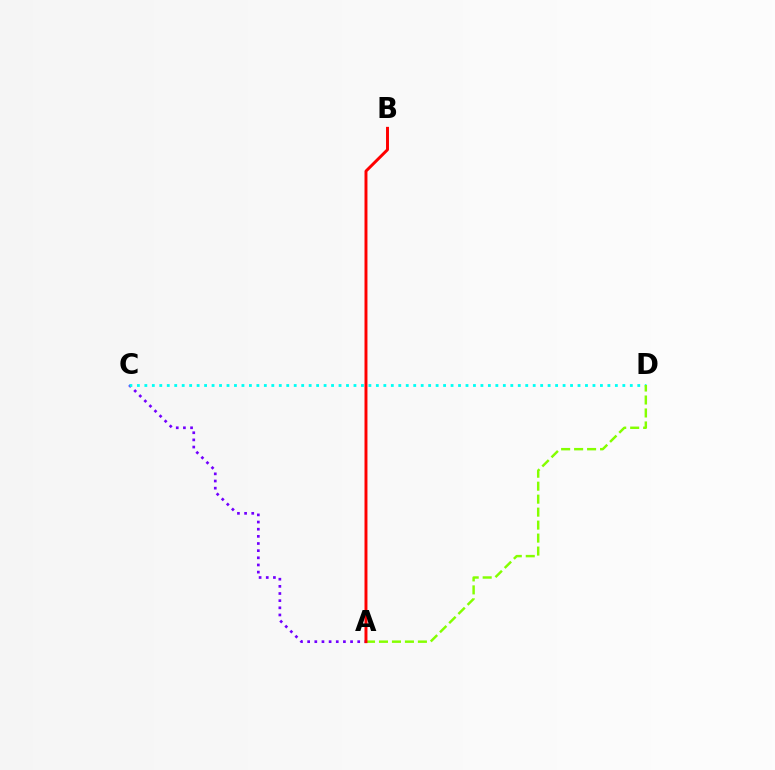{('A', 'C'): [{'color': '#7200ff', 'line_style': 'dotted', 'thickness': 1.94}], ('C', 'D'): [{'color': '#00fff6', 'line_style': 'dotted', 'thickness': 2.03}], ('A', 'D'): [{'color': '#84ff00', 'line_style': 'dashed', 'thickness': 1.76}], ('A', 'B'): [{'color': '#ff0000', 'line_style': 'solid', 'thickness': 2.12}]}